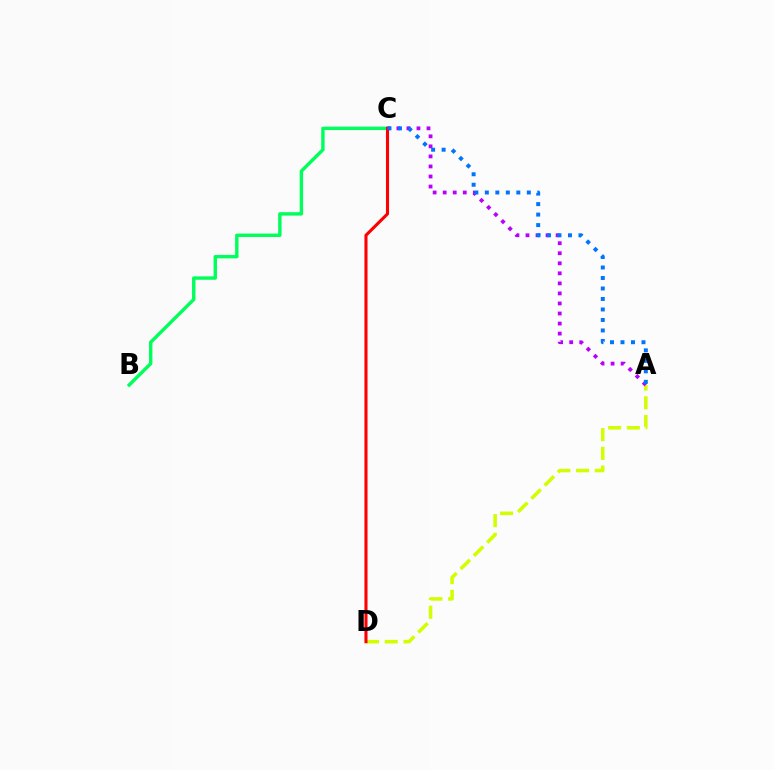{('A', 'D'): [{'color': '#d1ff00', 'line_style': 'dashed', 'thickness': 2.54}], ('A', 'C'): [{'color': '#b900ff', 'line_style': 'dotted', 'thickness': 2.73}, {'color': '#0074ff', 'line_style': 'dotted', 'thickness': 2.85}], ('B', 'C'): [{'color': '#00ff5c', 'line_style': 'solid', 'thickness': 2.46}], ('C', 'D'): [{'color': '#ff0000', 'line_style': 'solid', 'thickness': 2.22}]}